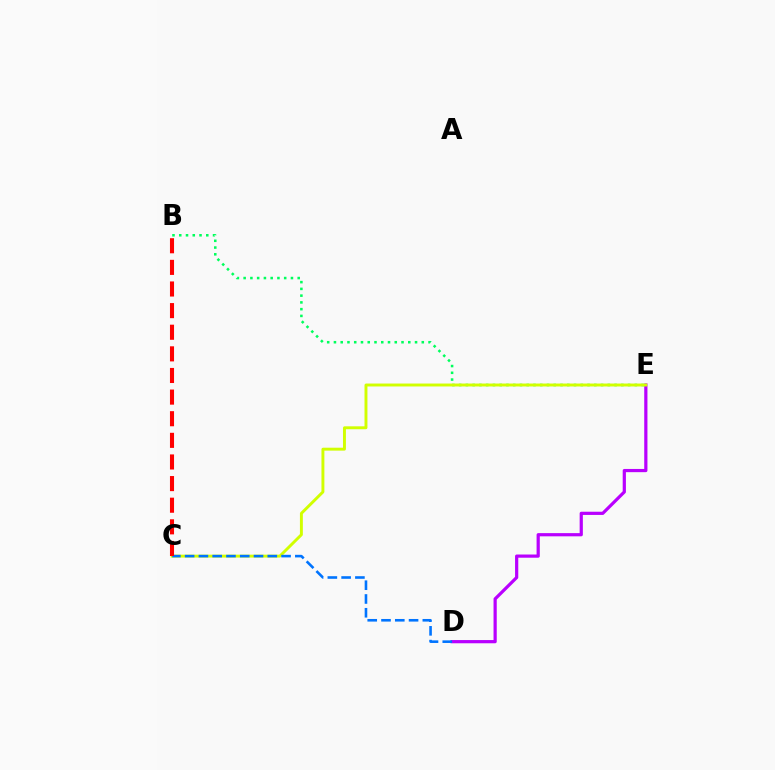{('B', 'E'): [{'color': '#00ff5c', 'line_style': 'dotted', 'thickness': 1.84}], ('D', 'E'): [{'color': '#b900ff', 'line_style': 'solid', 'thickness': 2.31}], ('C', 'E'): [{'color': '#d1ff00', 'line_style': 'solid', 'thickness': 2.1}], ('C', 'D'): [{'color': '#0074ff', 'line_style': 'dashed', 'thickness': 1.87}], ('B', 'C'): [{'color': '#ff0000', 'line_style': 'dashed', 'thickness': 2.94}]}